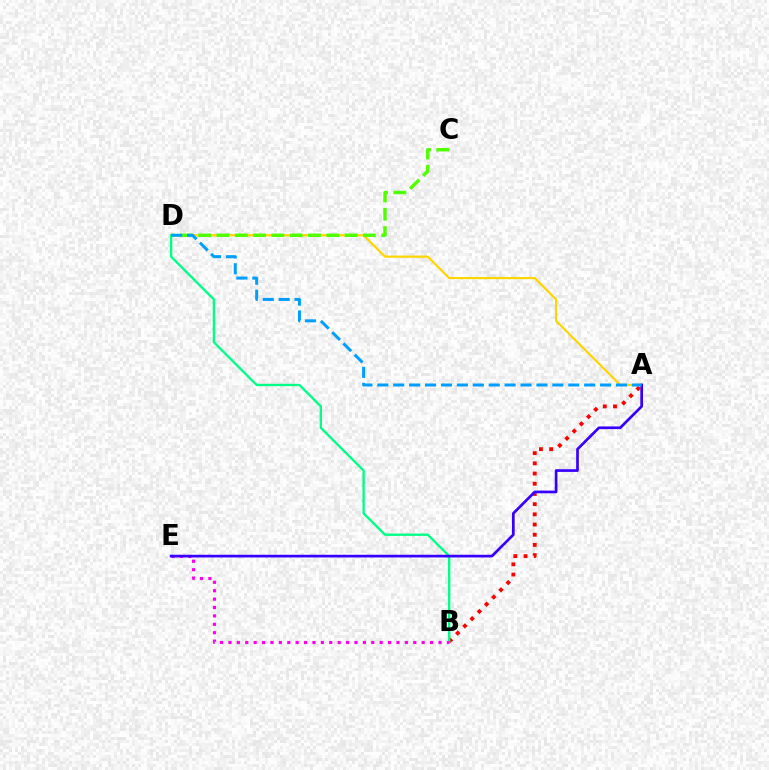{('A', 'B'): [{'color': '#ff0000', 'line_style': 'dotted', 'thickness': 2.77}], ('A', 'D'): [{'color': '#ffd500', 'line_style': 'solid', 'thickness': 1.58}, {'color': '#009eff', 'line_style': 'dashed', 'thickness': 2.16}], ('B', 'D'): [{'color': '#00ff86', 'line_style': 'solid', 'thickness': 1.69}], ('B', 'E'): [{'color': '#ff00ed', 'line_style': 'dotted', 'thickness': 2.28}], ('A', 'E'): [{'color': '#3700ff', 'line_style': 'solid', 'thickness': 1.94}], ('C', 'D'): [{'color': '#4fff00', 'line_style': 'dashed', 'thickness': 2.49}]}